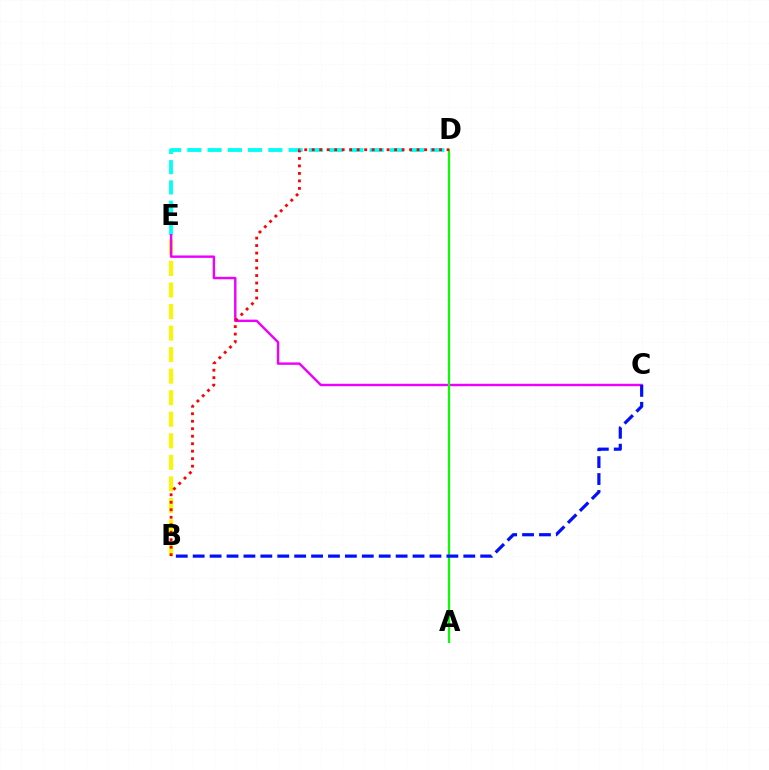{('B', 'E'): [{'color': '#fcf500', 'line_style': 'dashed', 'thickness': 2.93}], ('D', 'E'): [{'color': '#00fff6', 'line_style': 'dashed', 'thickness': 2.75}], ('C', 'E'): [{'color': '#ee00ff', 'line_style': 'solid', 'thickness': 1.74}], ('A', 'D'): [{'color': '#08ff00', 'line_style': 'solid', 'thickness': 1.57}], ('B', 'D'): [{'color': '#ff0000', 'line_style': 'dotted', 'thickness': 2.04}], ('B', 'C'): [{'color': '#0010ff', 'line_style': 'dashed', 'thickness': 2.3}]}